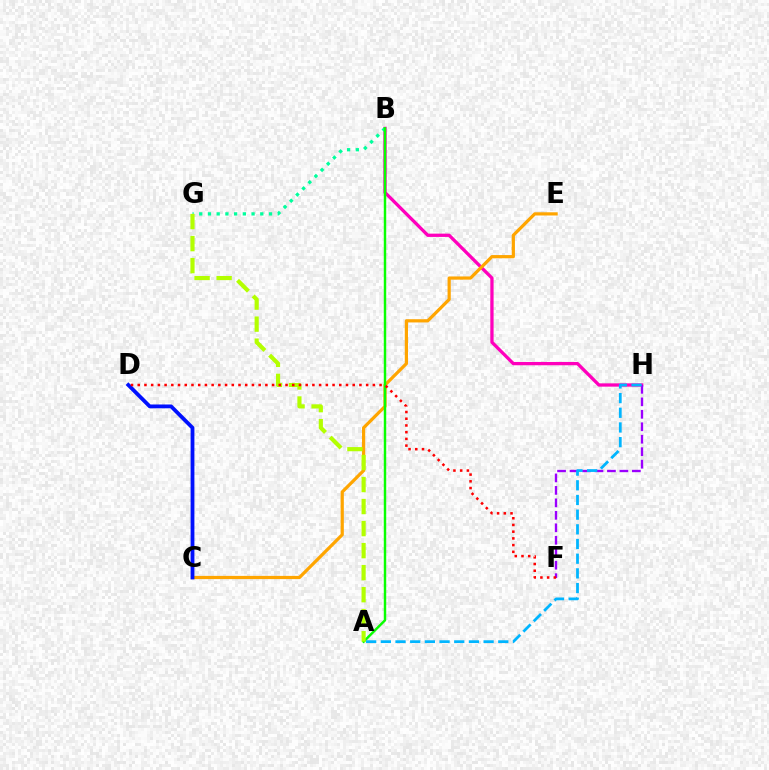{('B', 'H'): [{'color': '#ff00bd', 'line_style': 'solid', 'thickness': 2.37}], ('F', 'H'): [{'color': '#9b00ff', 'line_style': 'dashed', 'thickness': 1.69}], ('B', 'G'): [{'color': '#00ff9d', 'line_style': 'dotted', 'thickness': 2.37}], ('C', 'E'): [{'color': '#ffa500', 'line_style': 'solid', 'thickness': 2.31}], ('A', 'B'): [{'color': '#08ff00', 'line_style': 'solid', 'thickness': 1.76}], ('A', 'G'): [{'color': '#b3ff00', 'line_style': 'dashed', 'thickness': 2.99}], ('C', 'D'): [{'color': '#0010ff', 'line_style': 'solid', 'thickness': 2.74}], ('D', 'F'): [{'color': '#ff0000', 'line_style': 'dotted', 'thickness': 1.83}], ('A', 'H'): [{'color': '#00b5ff', 'line_style': 'dashed', 'thickness': 1.99}]}